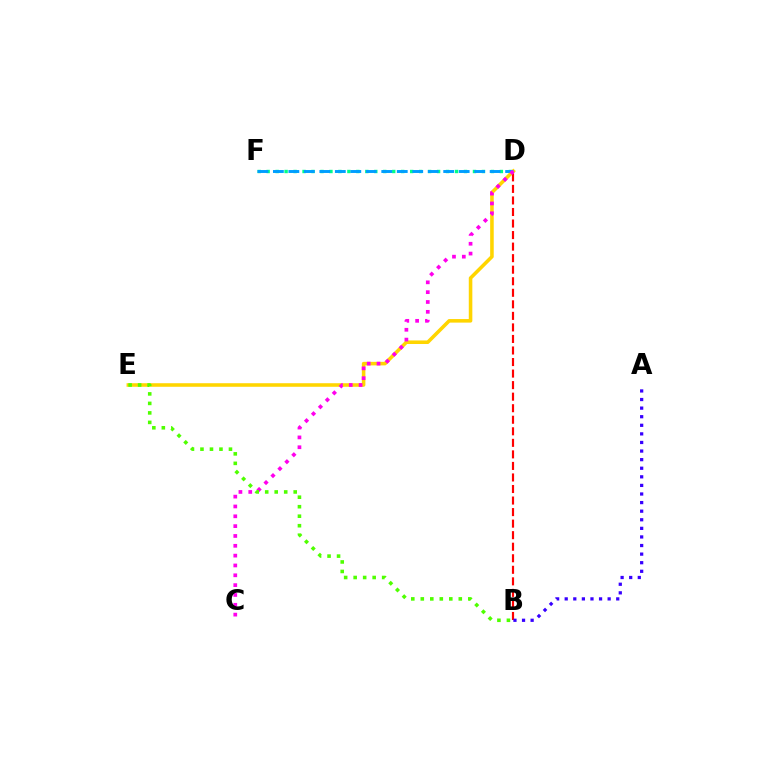{('D', 'F'): [{'color': '#00ff86', 'line_style': 'dotted', 'thickness': 2.44}, {'color': '#009eff', 'line_style': 'dashed', 'thickness': 2.1}], ('D', 'E'): [{'color': '#ffd500', 'line_style': 'solid', 'thickness': 2.56}], ('B', 'D'): [{'color': '#ff0000', 'line_style': 'dashed', 'thickness': 1.57}], ('A', 'B'): [{'color': '#3700ff', 'line_style': 'dotted', 'thickness': 2.33}], ('C', 'D'): [{'color': '#ff00ed', 'line_style': 'dotted', 'thickness': 2.67}], ('B', 'E'): [{'color': '#4fff00', 'line_style': 'dotted', 'thickness': 2.58}]}